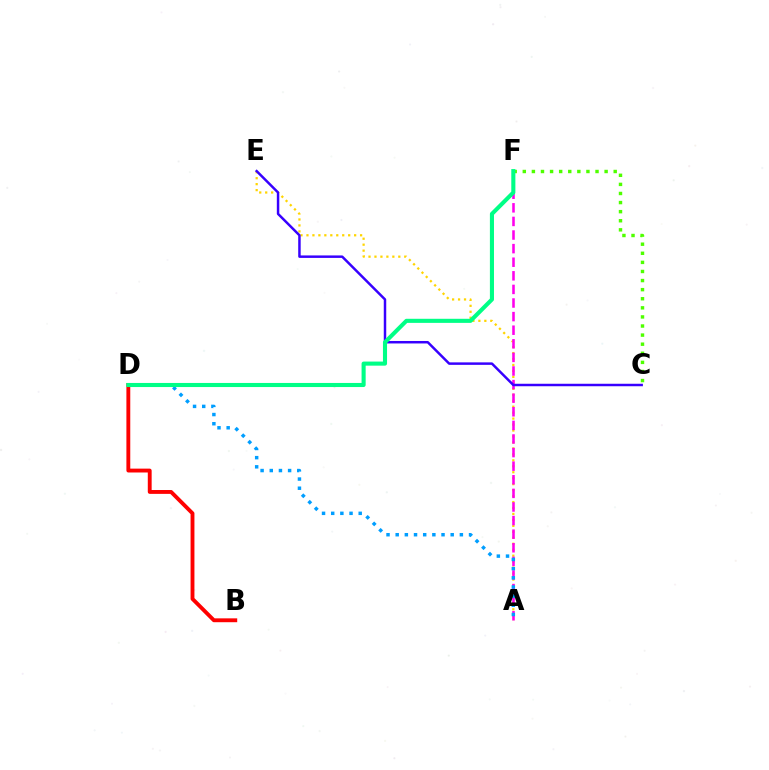{('A', 'E'): [{'color': '#ffd500', 'line_style': 'dotted', 'thickness': 1.62}], ('B', 'D'): [{'color': '#ff0000', 'line_style': 'solid', 'thickness': 2.78}], ('A', 'F'): [{'color': '#ff00ed', 'line_style': 'dashed', 'thickness': 1.85}], ('C', 'F'): [{'color': '#4fff00', 'line_style': 'dotted', 'thickness': 2.47}], ('C', 'E'): [{'color': '#3700ff', 'line_style': 'solid', 'thickness': 1.78}], ('A', 'D'): [{'color': '#009eff', 'line_style': 'dotted', 'thickness': 2.49}], ('D', 'F'): [{'color': '#00ff86', 'line_style': 'solid', 'thickness': 2.94}]}